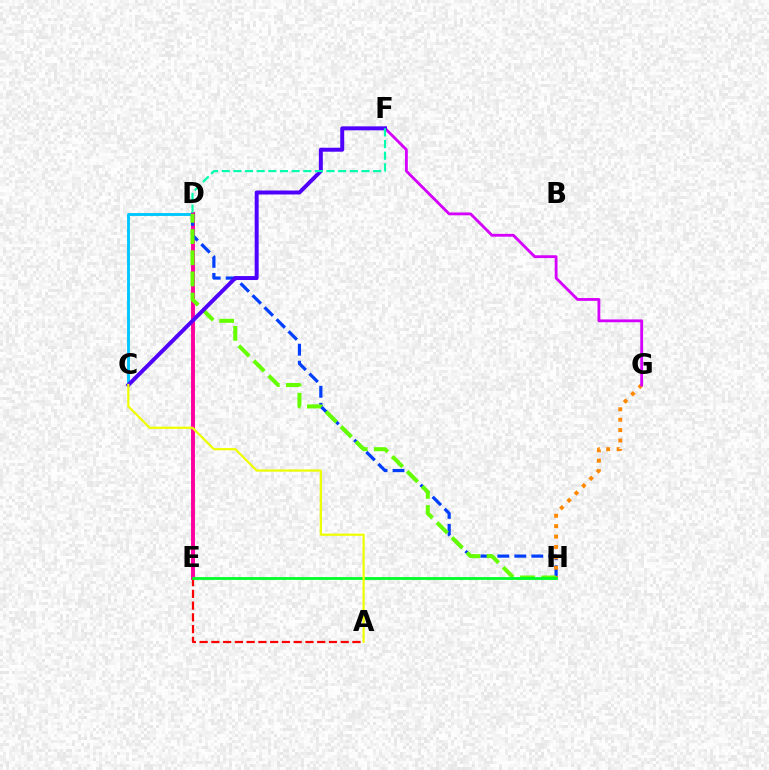{('C', 'D'): [{'color': '#00c7ff', 'line_style': 'solid', 'thickness': 2.08}], ('D', 'E'): [{'color': '#ff00a0', 'line_style': 'solid', 'thickness': 2.82}], ('D', 'H'): [{'color': '#003fff', 'line_style': 'dashed', 'thickness': 2.31}, {'color': '#66ff00', 'line_style': 'dashed', 'thickness': 2.88}], ('G', 'H'): [{'color': '#ff8800', 'line_style': 'dotted', 'thickness': 2.83}], ('A', 'E'): [{'color': '#ff0000', 'line_style': 'dashed', 'thickness': 1.6}], ('F', 'G'): [{'color': '#d600ff', 'line_style': 'solid', 'thickness': 2.03}], ('E', 'H'): [{'color': '#00ff27', 'line_style': 'solid', 'thickness': 2.02}], ('C', 'F'): [{'color': '#4f00ff', 'line_style': 'solid', 'thickness': 2.85}], ('D', 'F'): [{'color': '#00ffaf', 'line_style': 'dashed', 'thickness': 1.58}], ('A', 'C'): [{'color': '#eeff00', 'line_style': 'solid', 'thickness': 1.6}]}